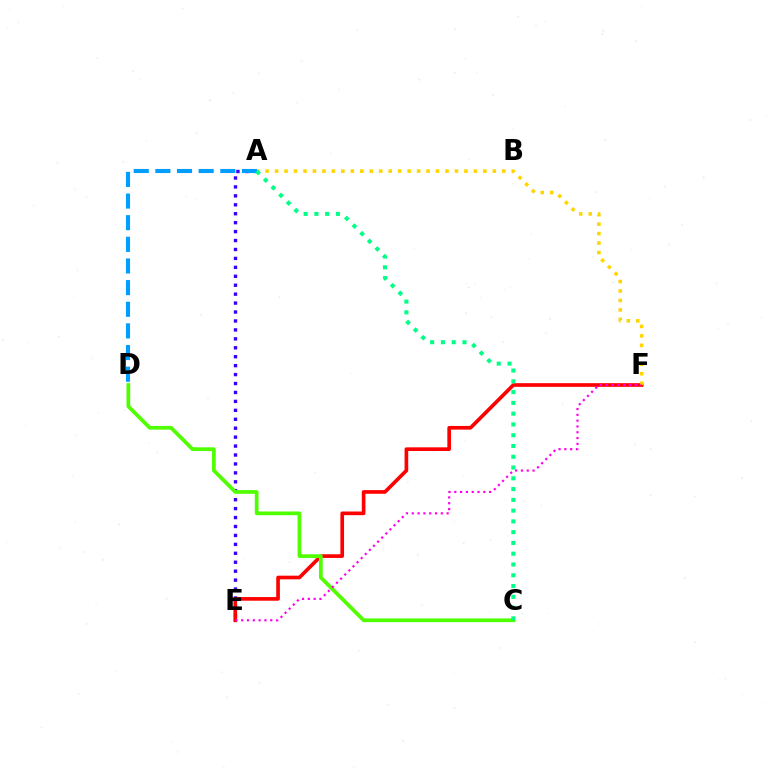{('A', 'E'): [{'color': '#3700ff', 'line_style': 'dotted', 'thickness': 2.43}], ('E', 'F'): [{'color': '#ff0000', 'line_style': 'solid', 'thickness': 2.63}, {'color': '#ff00ed', 'line_style': 'dotted', 'thickness': 1.58}], ('A', 'F'): [{'color': '#ffd500', 'line_style': 'dotted', 'thickness': 2.57}], ('C', 'D'): [{'color': '#4fff00', 'line_style': 'solid', 'thickness': 2.67}], ('A', 'D'): [{'color': '#009eff', 'line_style': 'dashed', 'thickness': 2.94}], ('A', 'C'): [{'color': '#00ff86', 'line_style': 'dotted', 'thickness': 2.93}]}